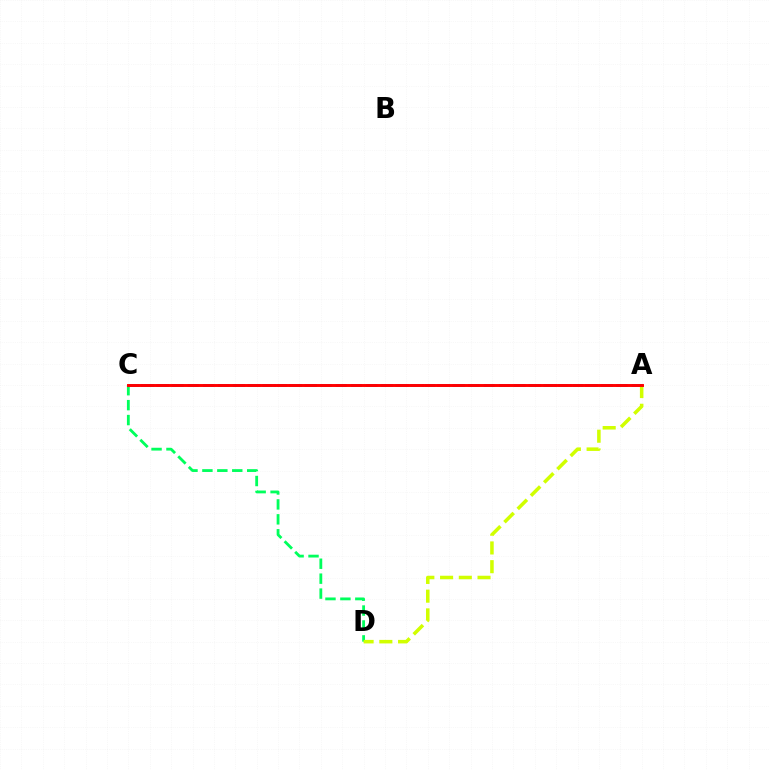{('C', 'D'): [{'color': '#00ff5c', 'line_style': 'dashed', 'thickness': 2.03}], ('A', 'C'): [{'color': '#b900ff', 'line_style': 'dotted', 'thickness': 2.12}, {'color': '#0074ff', 'line_style': 'dashed', 'thickness': 2.01}, {'color': '#ff0000', 'line_style': 'solid', 'thickness': 2.11}], ('A', 'D'): [{'color': '#d1ff00', 'line_style': 'dashed', 'thickness': 2.54}]}